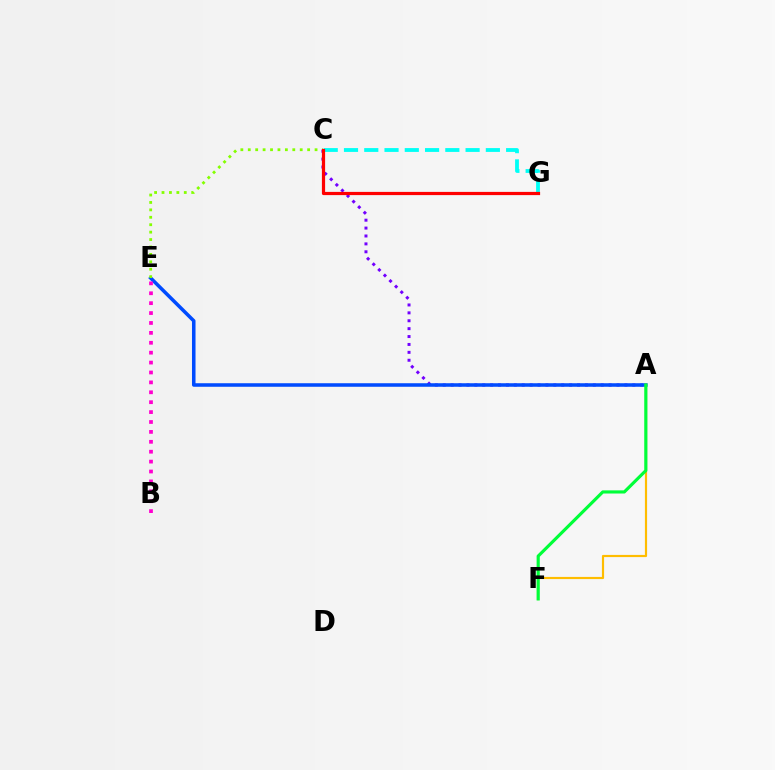{('A', 'C'): [{'color': '#7200ff', 'line_style': 'dotted', 'thickness': 2.15}], ('A', 'E'): [{'color': '#004bff', 'line_style': 'solid', 'thickness': 2.55}], ('C', 'G'): [{'color': '#00fff6', 'line_style': 'dashed', 'thickness': 2.75}, {'color': '#ff0000', 'line_style': 'solid', 'thickness': 2.31}], ('A', 'F'): [{'color': '#ffbd00', 'line_style': 'solid', 'thickness': 1.56}, {'color': '#00ff39', 'line_style': 'solid', 'thickness': 2.27}], ('B', 'E'): [{'color': '#ff00cf', 'line_style': 'dotted', 'thickness': 2.69}], ('C', 'E'): [{'color': '#84ff00', 'line_style': 'dotted', 'thickness': 2.02}]}